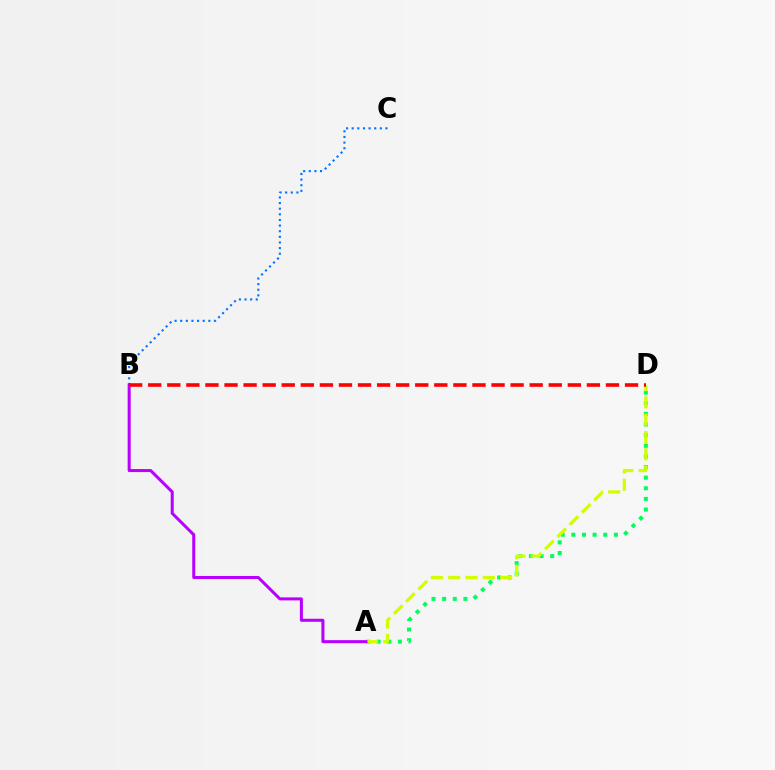{('A', 'D'): [{'color': '#00ff5c', 'line_style': 'dotted', 'thickness': 2.89}, {'color': '#d1ff00', 'line_style': 'dashed', 'thickness': 2.35}], ('B', 'C'): [{'color': '#0074ff', 'line_style': 'dotted', 'thickness': 1.53}], ('A', 'B'): [{'color': '#b900ff', 'line_style': 'solid', 'thickness': 2.18}], ('B', 'D'): [{'color': '#ff0000', 'line_style': 'dashed', 'thickness': 2.59}]}